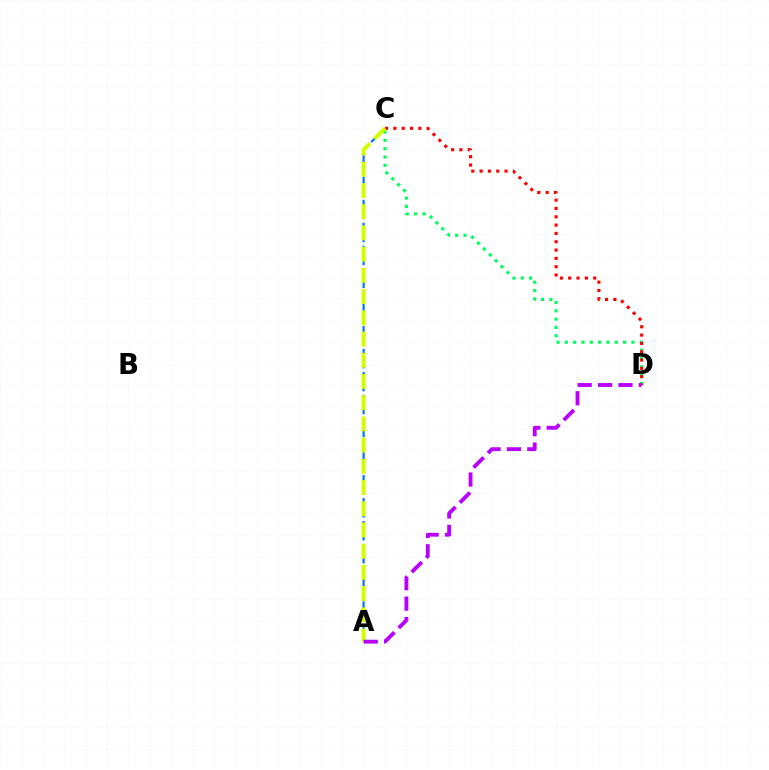{('C', 'D'): [{'color': '#00ff5c', 'line_style': 'dotted', 'thickness': 2.26}, {'color': '#ff0000', 'line_style': 'dotted', 'thickness': 2.26}], ('A', 'C'): [{'color': '#0074ff', 'line_style': 'dashed', 'thickness': 1.56}, {'color': '#d1ff00', 'line_style': 'dashed', 'thickness': 2.88}], ('A', 'D'): [{'color': '#b900ff', 'line_style': 'dashed', 'thickness': 2.77}]}